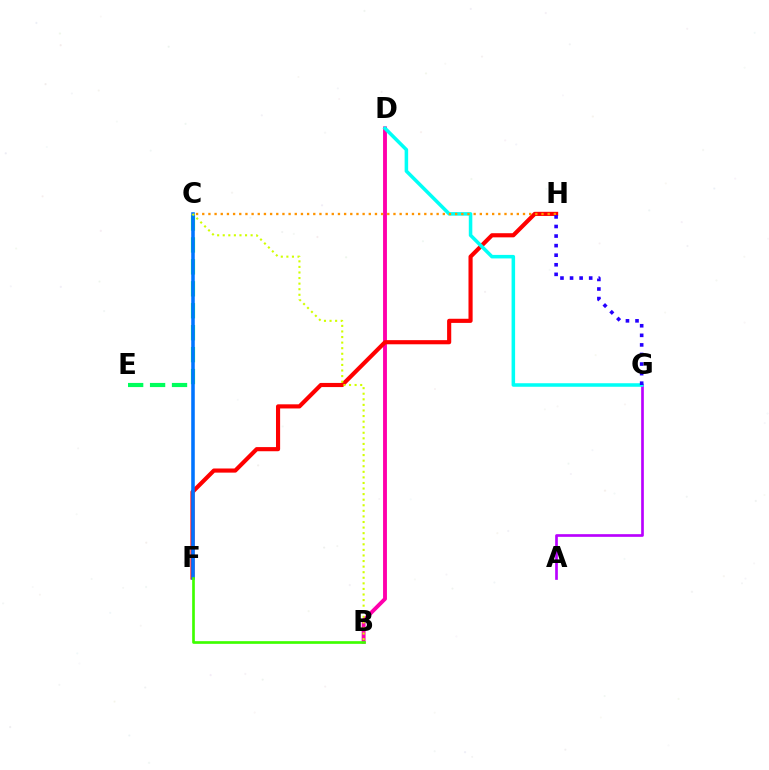{('B', 'D'): [{'color': '#ff00ac', 'line_style': 'solid', 'thickness': 2.8}], ('A', 'G'): [{'color': '#b900ff', 'line_style': 'solid', 'thickness': 1.93}], ('C', 'E'): [{'color': '#00ff5c', 'line_style': 'dashed', 'thickness': 2.98}], ('F', 'H'): [{'color': '#ff0000', 'line_style': 'solid', 'thickness': 2.98}], ('D', 'G'): [{'color': '#00fff6', 'line_style': 'solid', 'thickness': 2.54}], ('C', 'H'): [{'color': '#ff9400', 'line_style': 'dotted', 'thickness': 1.68}], ('C', 'F'): [{'color': '#0074ff', 'line_style': 'solid', 'thickness': 2.57}], ('B', 'F'): [{'color': '#3dff00', 'line_style': 'solid', 'thickness': 1.92}], ('G', 'H'): [{'color': '#2500ff', 'line_style': 'dotted', 'thickness': 2.6}], ('B', 'C'): [{'color': '#d1ff00', 'line_style': 'dotted', 'thickness': 1.52}]}